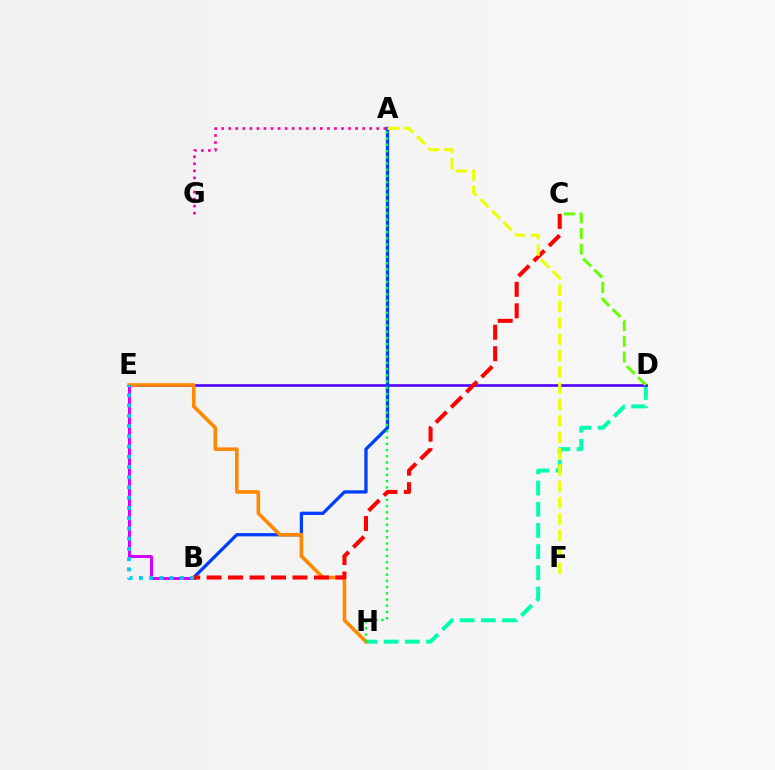{('B', 'E'): [{'color': '#d600ff', 'line_style': 'solid', 'thickness': 2.15}, {'color': '#00c7ff', 'line_style': 'dotted', 'thickness': 2.78}], ('D', 'H'): [{'color': '#00ffaf', 'line_style': 'dashed', 'thickness': 2.88}], ('D', 'E'): [{'color': '#4f00ff', 'line_style': 'solid', 'thickness': 1.88}], ('A', 'B'): [{'color': '#003fff', 'line_style': 'solid', 'thickness': 2.37}], ('E', 'H'): [{'color': '#ff8800', 'line_style': 'solid', 'thickness': 2.59}], ('C', 'D'): [{'color': '#66ff00', 'line_style': 'dashed', 'thickness': 2.14}], ('A', 'H'): [{'color': '#00ff27', 'line_style': 'dotted', 'thickness': 1.69}], ('B', 'C'): [{'color': '#ff0000', 'line_style': 'dashed', 'thickness': 2.92}], ('A', 'F'): [{'color': '#eeff00', 'line_style': 'dashed', 'thickness': 2.22}], ('A', 'G'): [{'color': '#ff00a0', 'line_style': 'dotted', 'thickness': 1.92}]}